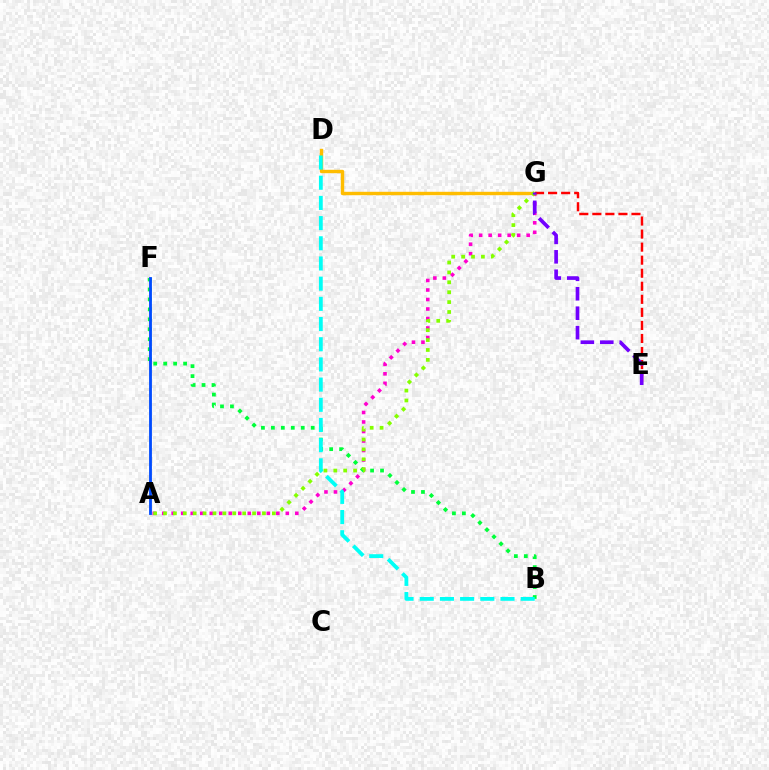{('A', 'G'): [{'color': '#ff00cf', 'line_style': 'dotted', 'thickness': 2.58}, {'color': '#84ff00', 'line_style': 'dotted', 'thickness': 2.69}], ('B', 'F'): [{'color': '#00ff39', 'line_style': 'dotted', 'thickness': 2.71}], ('D', 'G'): [{'color': '#ffbd00', 'line_style': 'solid', 'thickness': 2.45}], ('A', 'F'): [{'color': '#004bff', 'line_style': 'solid', 'thickness': 2.03}], ('E', 'G'): [{'color': '#ff0000', 'line_style': 'dashed', 'thickness': 1.77}, {'color': '#7200ff', 'line_style': 'dashed', 'thickness': 2.64}], ('B', 'D'): [{'color': '#00fff6', 'line_style': 'dashed', 'thickness': 2.74}]}